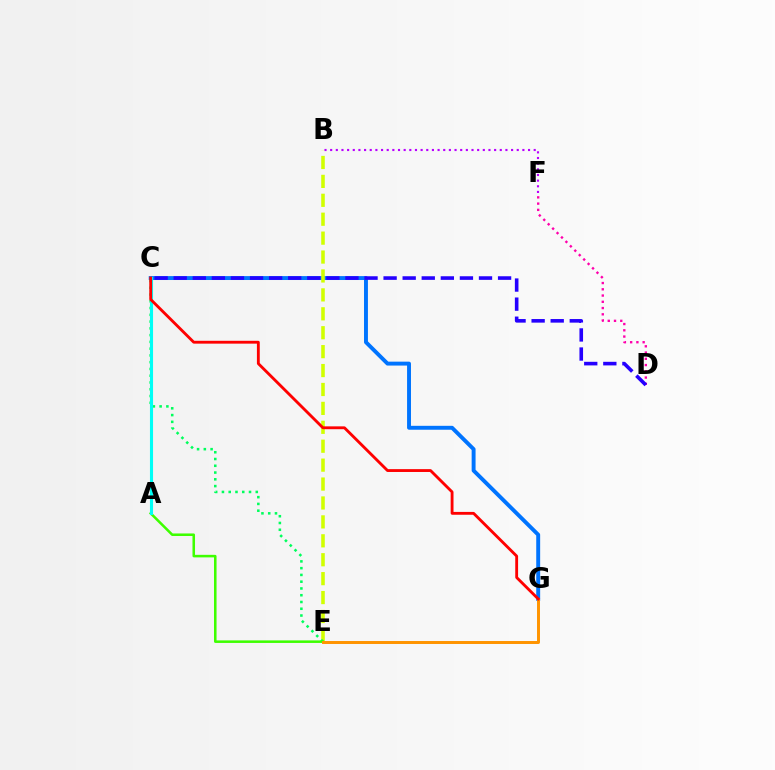{('C', 'G'): [{'color': '#0074ff', 'line_style': 'solid', 'thickness': 2.82}, {'color': '#ff0000', 'line_style': 'solid', 'thickness': 2.05}], ('B', 'F'): [{'color': '#b900ff', 'line_style': 'dotted', 'thickness': 1.54}], ('B', 'E'): [{'color': '#d1ff00', 'line_style': 'dashed', 'thickness': 2.57}], ('D', 'F'): [{'color': '#ff00ac', 'line_style': 'dotted', 'thickness': 1.7}], ('C', 'D'): [{'color': '#2500ff', 'line_style': 'dashed', 'thickness': 2.59}], ('C', 'E'): [{'color': '#00ff5c', 'line_style': 'dotted', 'thickness': 1.84}], ('A', 'E'): [{'color': '#3dff00', 'line_style': 'solid', 'thickness': 1.83}], ('E', 'G'): [{'color': '#ff9400', 'line_style': 'solid', 'thickness': 2.13}], ('A', 'C'): [{'color': '#00fff6', 'line_style': 'solid', 'thickness': 2.22}]}